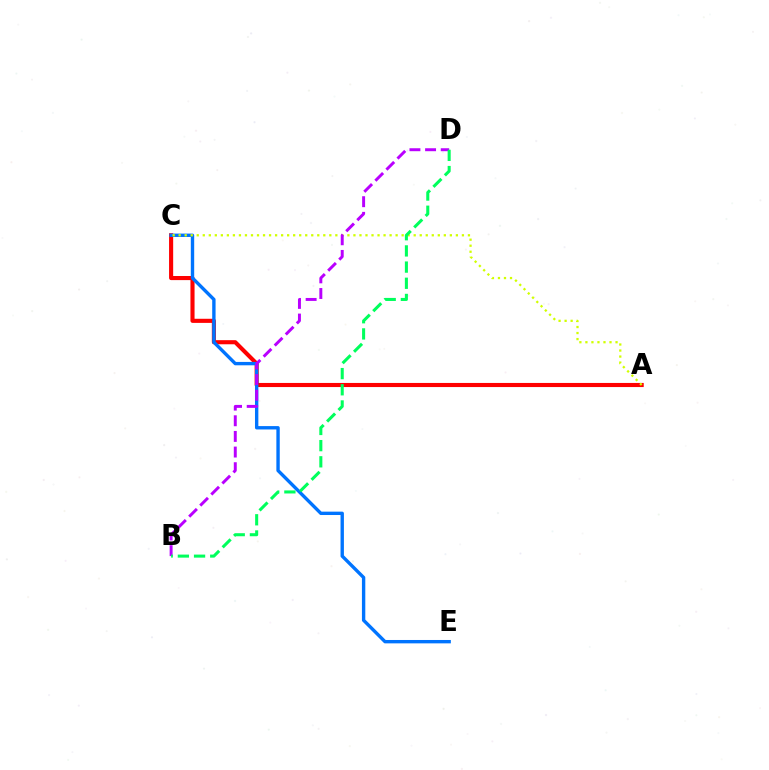{('A', 'C'): [{'color': '#ff0000', 'line_style': 'solid', 'thickness': 2.96}, {'color': '#d1ff00', 'line_style': 'dotted', 'thickness': 1.64}], ('C', 'E'): [{'color': '#0074ff', 'line_style': 'solid', 'thickness': 2.43}], ('B', 'D'): [{'color': '#b900ff', 'line_style': 'dashed', 'thickness': 2.13}, {'color': '#00ff5c', 'line_style': 'dashed', 'thickness': 2.2}]}